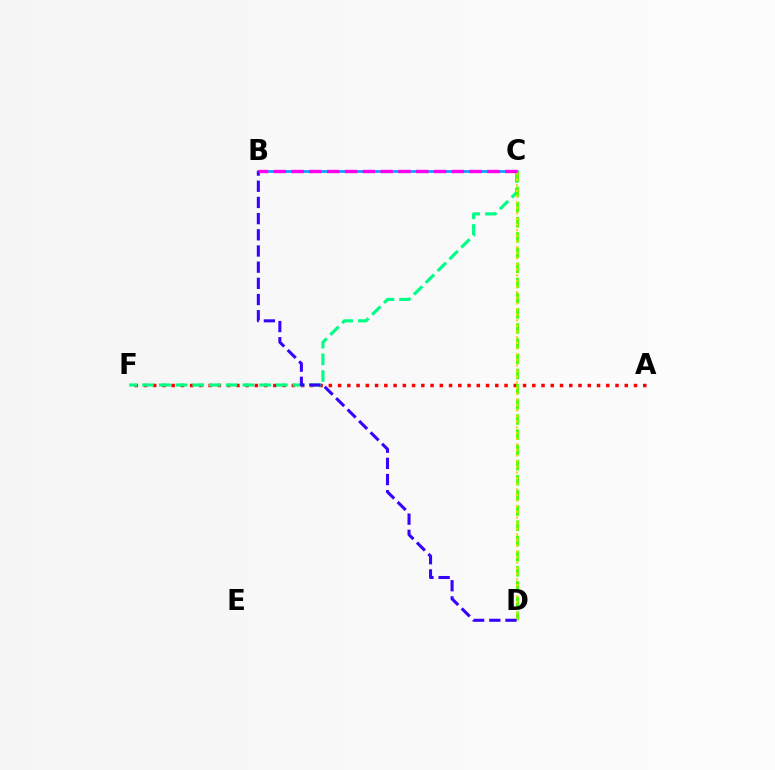{('A', 'F'): [{'color': '#ff0000', 'line_style': 'dotted', 'thickness': 2.51}], ('C', 'F'): [{'color': '#00ff86', 'line_style': 'dashed', 'thickness': 2.27}], ('B', 'C'): [{'color': '#009eff', 'line_style': 'solid', 'thickness': 1.88}, {'color': '#ff00ed', 'line_style': 'dashed', 'thickness': 2.42}], ('C', 'D'): [{'color': '#4fff00', 'line_style': 'dashed', 'thickness': 2.06}, {'color': '#ffd500', 'line_style': 'dotted', 'thickness': 1.53}], ('B', 'D'): [{'color': '#3700ff', 'line_style': 'dashed', 'thickness': 2.2}]}